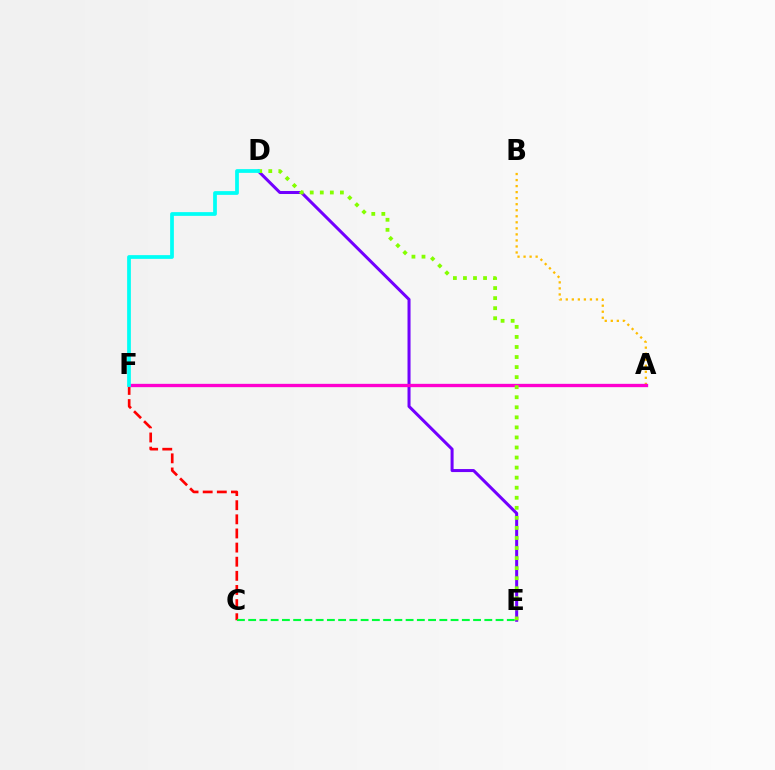{('D', 'E'): [{'color': '#7200ff', 'line_style': 'solid', 'thickness': 2.17}, {'color': '#84ff00', 'line_style': 'dotted', 'thickness': 2.73}], ('C', 'F'): [{'color': '#ff0000', 'line_style': 'dashed', 'thickness': 1.92}], ('A', 'B'): [{'color': '#ffbd00', 'line_style': 'dotted', 'thickness': 1.64}], ('C', 'E'): [{'color': '#00ff39', 'line_style': 'dashed', 'thickness': 1.53}], ('A', 'F'): [{'color': '#004bff', 'line_style': 'solid', 'thickness': 2.19}, {'color': '#ff00cf', 'line_style': 'solid', 'thickness': 2.36}], ('D', 'F'): [{'color': '#00fff6', 'line_style': 'solid', 'thickness': 2.69}]}